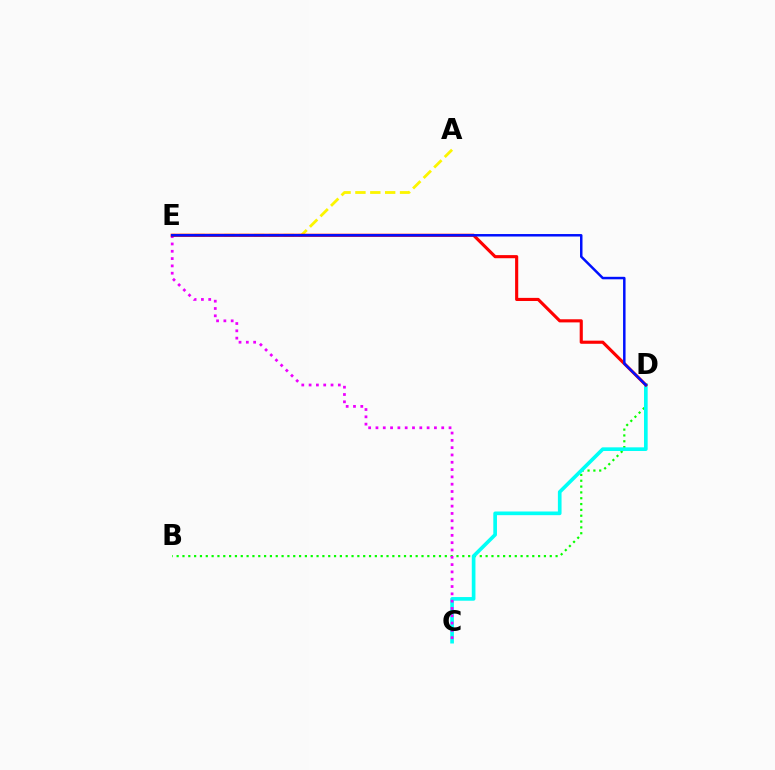{('A', 'E'): [{'color': '#fcf500', 'line_style': 'dashed', 'thickness': 2.02}], ('B', 'D'): [{'color': '#08ff00', 'line_style': 'dotted', 'thickness': 1.58}], ('C', 'D'): [{'color': '#00fff6', 'line_style': 'solid', 'thickness': 2.63}], ('C', 'E'): [{'color': '#ee00ff', 'line_style': 'dotted', 'thickness': 1.99}], ('D', 'E'): [{'color': '#ff0000', 'line_style': 'solid', 'thickness': 2.25}, {'color': '#0010ff', 'line_style': 'solid', 'thickness': 1.79}]}